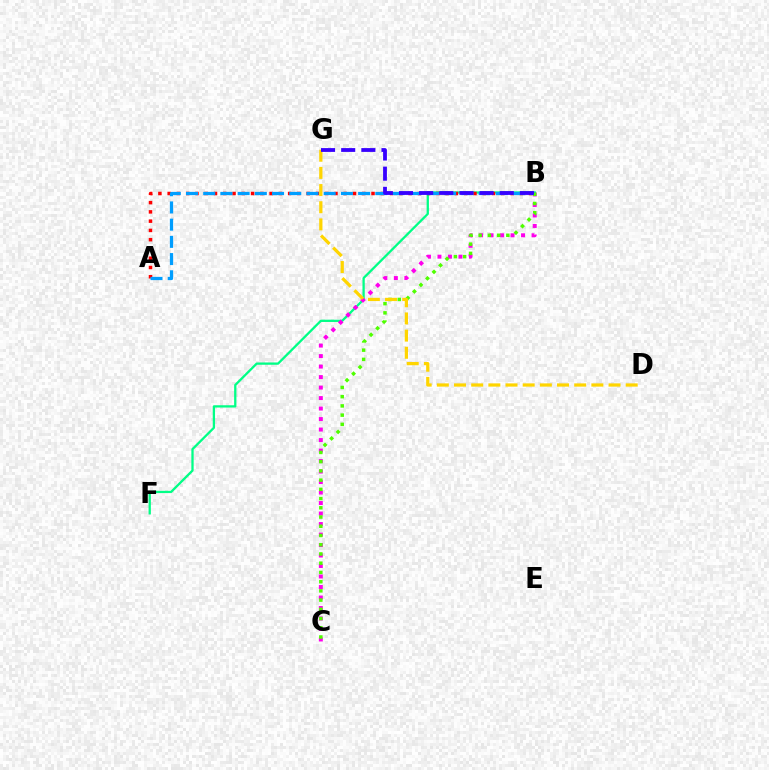{('B', 'F'): [{'color': '#00ff86', 'line_style': 'solid', 'thickness': 1.65}], ('A', 'B'): [{'color': '#ff0000', 'line_style': 'dotted', 'thickness': 2.52}, {'color': '#009eff', 'line_style': 'dashed', 'thickness': 2.34}], ('B', 'C'): [{'color': '#ff00ed', 'line_style': 'dotted', 'thickness': 2.85}, {'color': '#4fff00', 'line_style': 'dotted', 'thickness': 2.51}], ('D', 'G'): [{'color': '#ffd500', 'line_style': 'dashed', 'thickness': 2.33}], ('B', 'G'): [{'color': '#3700ff', 'line_style': 'dashed', 'thickness': 2.74}]}